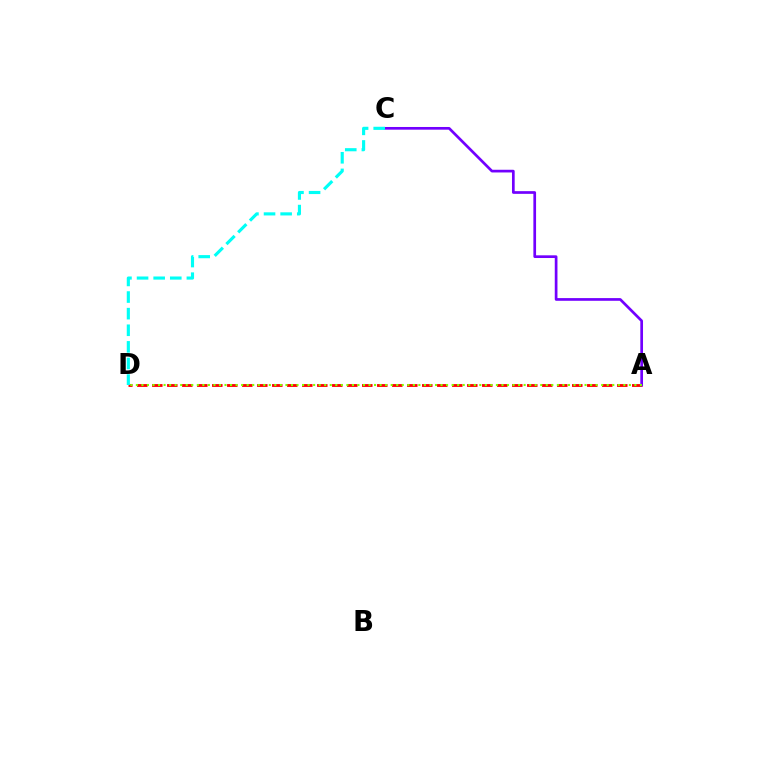{('A', 'D'): [{'color': '#ff0000', 'line_style': 'dashed', 'thickness': 2.04}, {'color': '#84ff00', 'line_style': 'dotted', 'thickness': 1.51}], ('A', 'C'): [{'color': '#7200ff', 'line_style': 'solid', 'thickness': 1.94}], ('C', 'D'): [{'color': '#00fff6', 'line_style': 'dashed', 'thickness': 2.26}]}